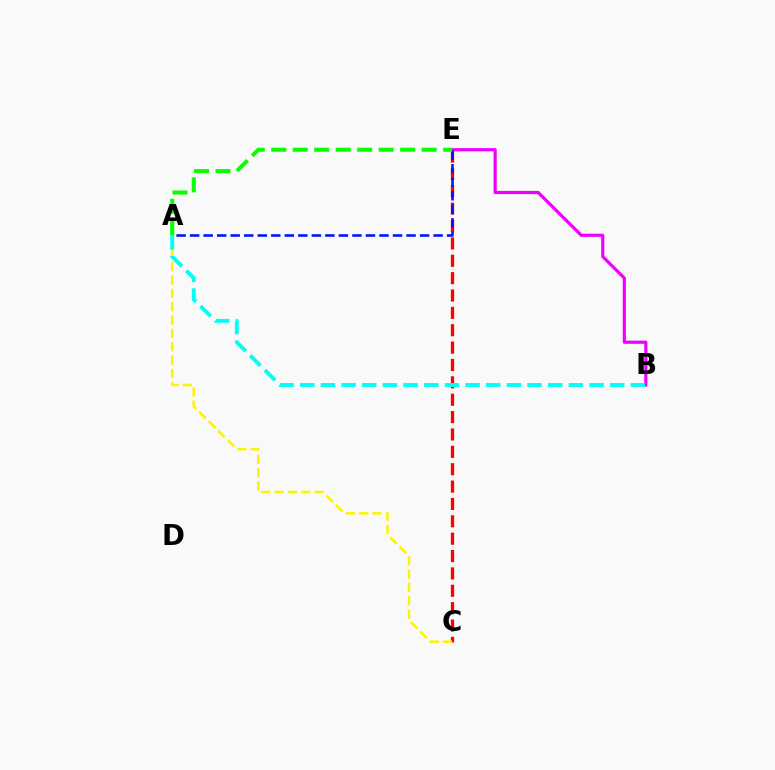{('C', 'E'): [{'color': '#ff0000', 'line_style': 'dashed', 'thickness': 2.36}], ('B', 'E'): [{'color': '#ee00ff', 'line_style': 'solid', 'thickness': 2.29}], ('A', 'C'): [{'color': '#fcf500', 'line_style': 'dashed', 'thickness': 1.81}], ('A', 'B'): [{'color': '#00fff6', 'line_style': 'dashed', 'thickness': 2.81}], ('A', 'E'): [{'color': '#0010ff', 'line_style': 'dashed', 'thickness': 1.84}, {'color': '#08ff00', 'line_style': 'dashed', 'thickness': 2.92}]}